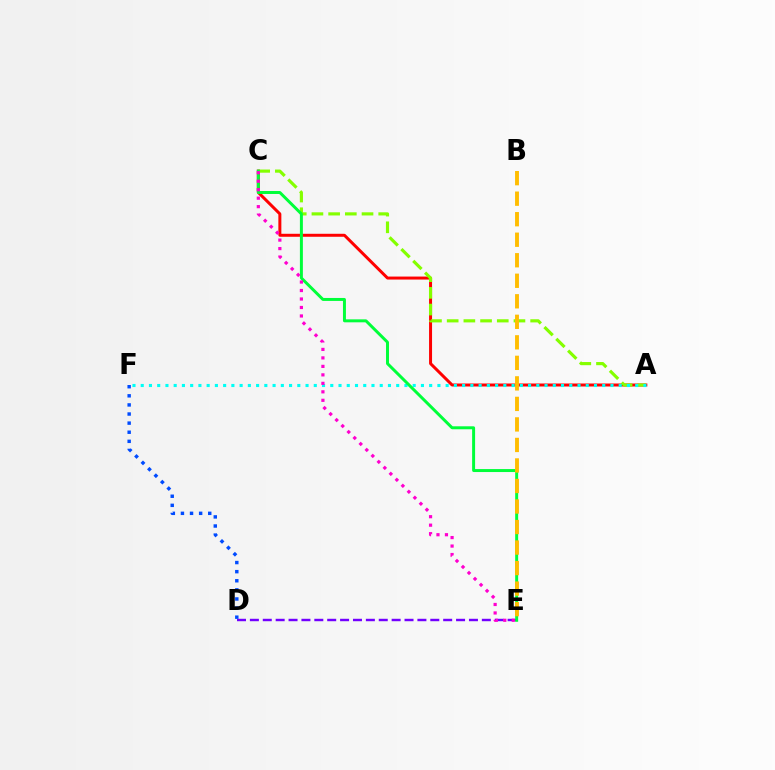{('D', 'E'): [{'color': '#7200ff', 'line_style': 'dashed', 'thickness': 1.75}], ('A', 'C'): [{'color': '#ff0000', 'line_style': 'solid', 'thickness': 2.15}, {'color': '#84ff00', 'line_style': 'dashed', 'thickness': 2.27}], ('A', 'F'): [{'color': '#00fff6', 'line_style': 'dotted', 'thickness': 2.24}], ('C', 'E'): [{'color': '#00ff39', 'line_style': 'solid', 'thickness': 2.14}, {'color': '#ff00cf', 'line_style': 'dotted', 'thickness': 2.3}], ('D', 'F'): [{'color': '#004bff', 'line_style': 'dotted', 'thickness': 2.47}], ('B', 'E'): [{'color': '#ffbd00', 'line_style': 'dashed', 'thickness': 2.79}]}